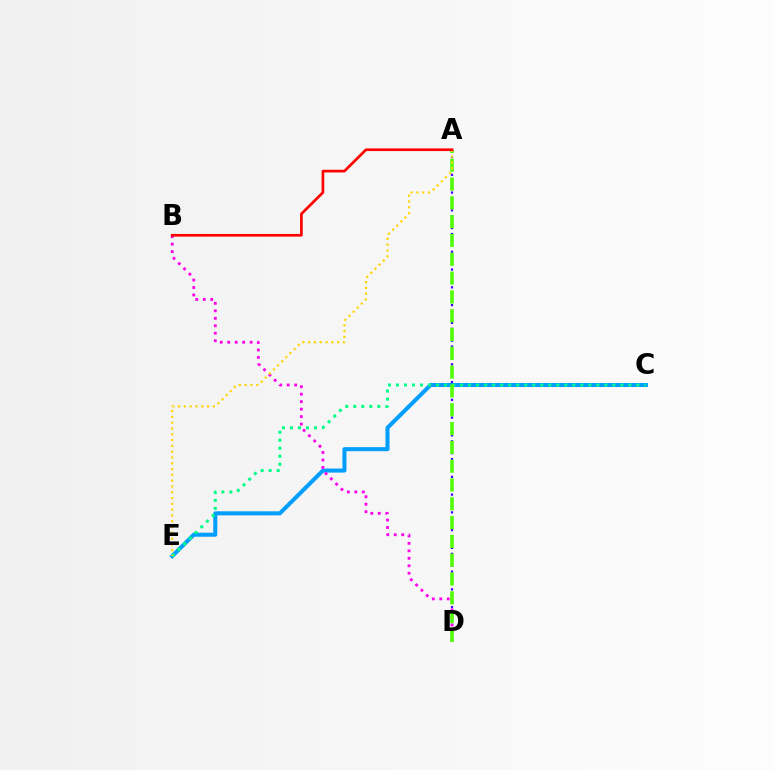{('C', 'E'): [{'color': '#009eff', 'line_style': 'solid', 'thickness': 2.91}, {'color': '#00ff86', 'line_style': 'dotted', 'thickness': 2.18}], ('A', 'D'): [{'color': '#3700ff', 'line_style': 'dotted', 'thickness': 1.61}, {'color': '#4fff00', 'line_style': 'dashed', 'thickness': 2.55}], ('B', 'D'): [{'color': '#ff00ed', 'line_style': 'dotted', 'thickness': 2.03}], ('A', 'E'): [{'color': '#ffd500', 'line_style': 'dotted', 'thickness': 1.58}], ('A', 'B'): [{'color': '#ff0000', 'line_style': 'solid', 'thickness': 1.93}]}